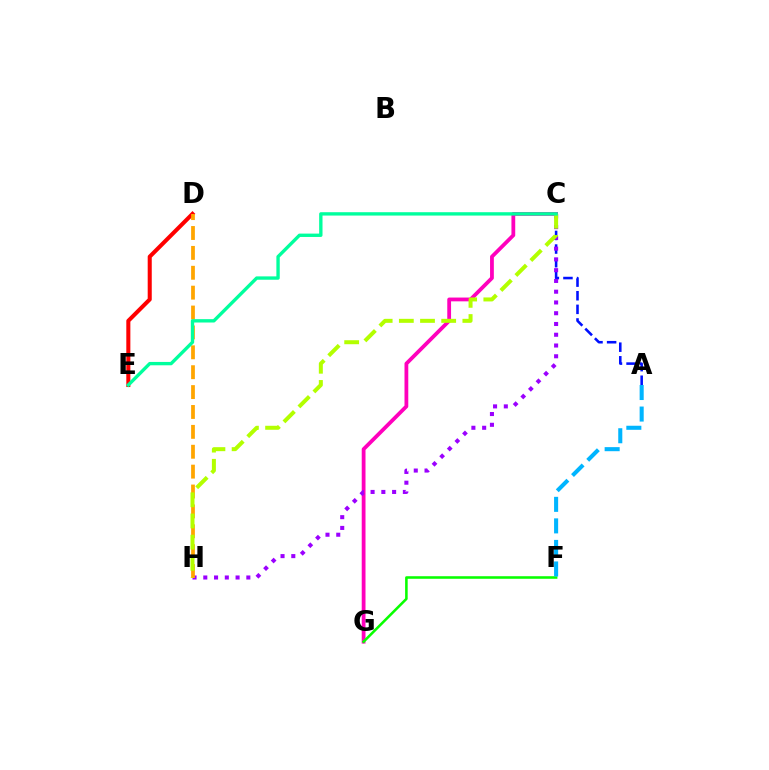{('A', 'C'): [{'color': '#0010ff', 'line_style': 'dashed', 'thickness': 1.85}], ('D', 'E'): [{'color': '#ff0000', 'line_style': 'solid', 'thickness': 2.92}], ('C', 'G'): [{'color': '#ff00bd', 'line_style': 'solid', 'thickness': 2.73}], ('C', 'H'): [{'color': '#9b00ff', 'line_style': 'dotted', 'thickness': 2.92}, {'color': '#b3ff00', 'line_style': 'dashed', 'thickness': 2.88}], ('D', 'H'): [{'color': '#ffa500', 'line_style': 'dashed', 'thickness': 2.7}], ('F', 'G'): [{'color': '#08ff00', 'line_style': 'solid', 'thickness': 1.85}], ('A', 'F'): [{'color': '#00b5ff', 'line_style': 'dashed', 'thickness': 2.93}], ('C', 'E'): [{'color': '#00ff9d', 'line_style': 'solid', 'thickness': 2.42}]}